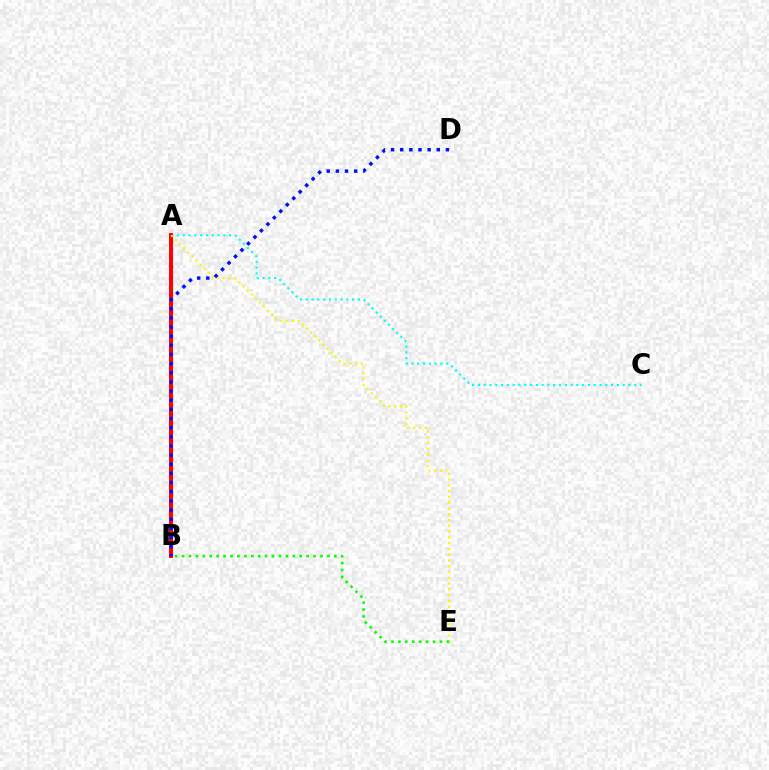{('A', 'B'): [{'color': '#ee00ff', 'line_style': 'dotted', 'thickness': 2.37}, {'color': '#ff0000', 'line_style': 'solid', 'thickness': 2.84}], ('A', 'C'): [{'color': '#00fff6', 'line_style': 'dotted', 'thickness': 1.57}], ('A', 'E'): [{'color': '#fcf500', 'line_style': 'dotted', 'thickness': 1.57}], ('B', 'E'): [{'color': '#08ff00', 'line_style': 'dotted', 'thickness': 1.88}], ('B', 'D'): [{'color': '#0010ff', 'line_style': 'dotted', 'thickness': 2.49}]}